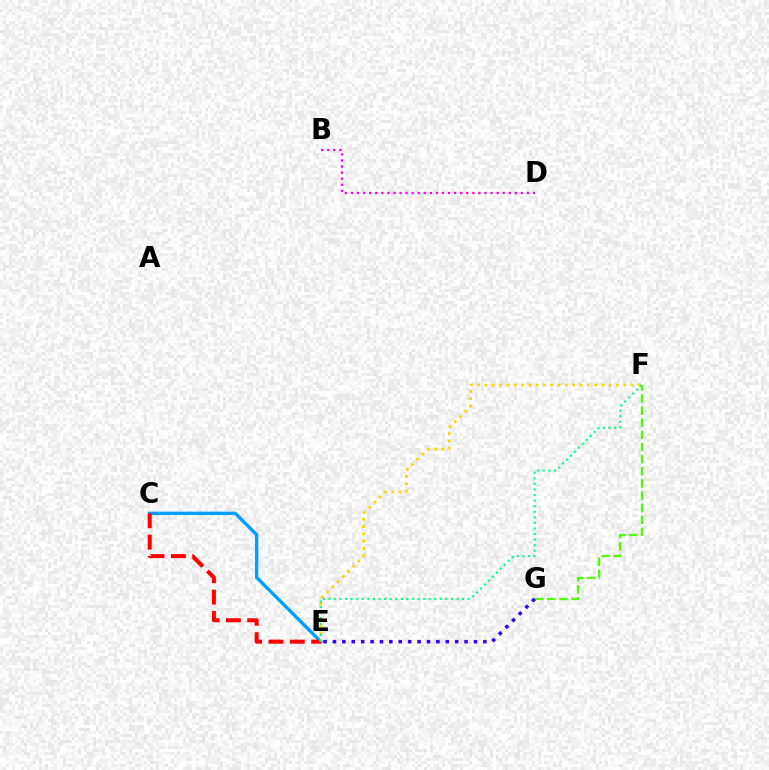{('F', 'G'): [{'color': '#4fff00', 'line_style': 'dashed', 'thickness': 1.65}], ('C', 'E'): [{'color': '#009eff', 'line_style': 'solid', 'thickness': 2.41}, {'color': '#ff0000', 'line_style': 'dashed', 'thickness': 2.9}], ('B', 'D'): [{'color': '#ff00ed', 'line_style': 'dotted', 'thickness': 1.65}], ('E', 'F'): [{'color': '#ffd500', 'line_style': 'dotted', 'thickness': 1.98}, {'color': '#00ff86', 'line_style': 'dotted', 'thickness': 1.51}], ('E', 'G'): [{'color': '#3700ff', 'line_style': 'dotted', 'thickness': 2.55}]}